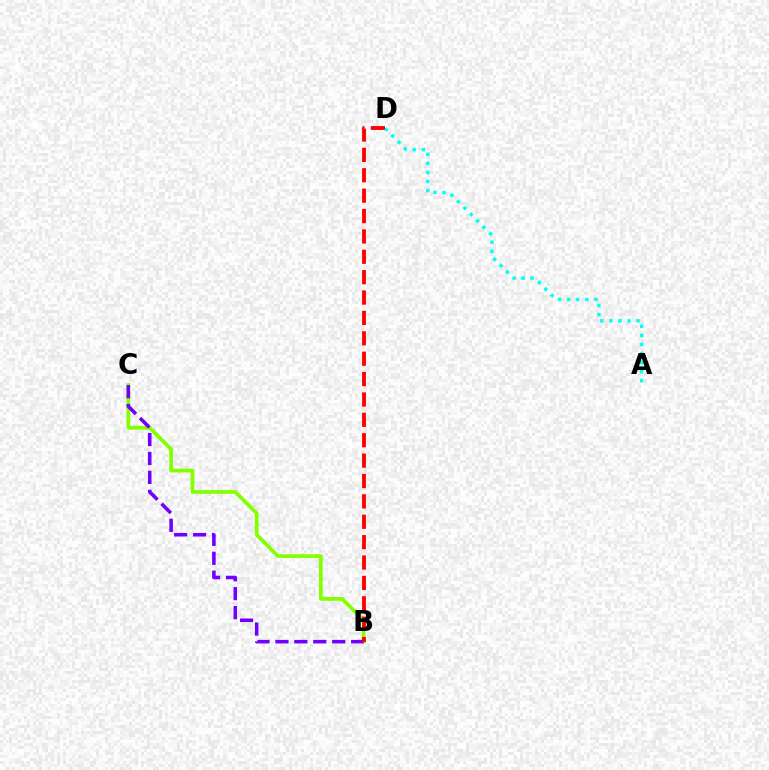{('A', 'D'): [{'color': '#00fff6', 'line_style': 'dotted', 'thickness': 2.47}], ('B', 'C'): [{'color': '#84ff00', 'line_style': 'solid', 'thickness': 2.68}, {'color': '#7200ff', 'line_style': 'dashed', 'thickness': 2.57}], ('B', 'D'): [{'color': '#ff0000', 'line_style': 'dashed', 'thickness': 2.77}]}